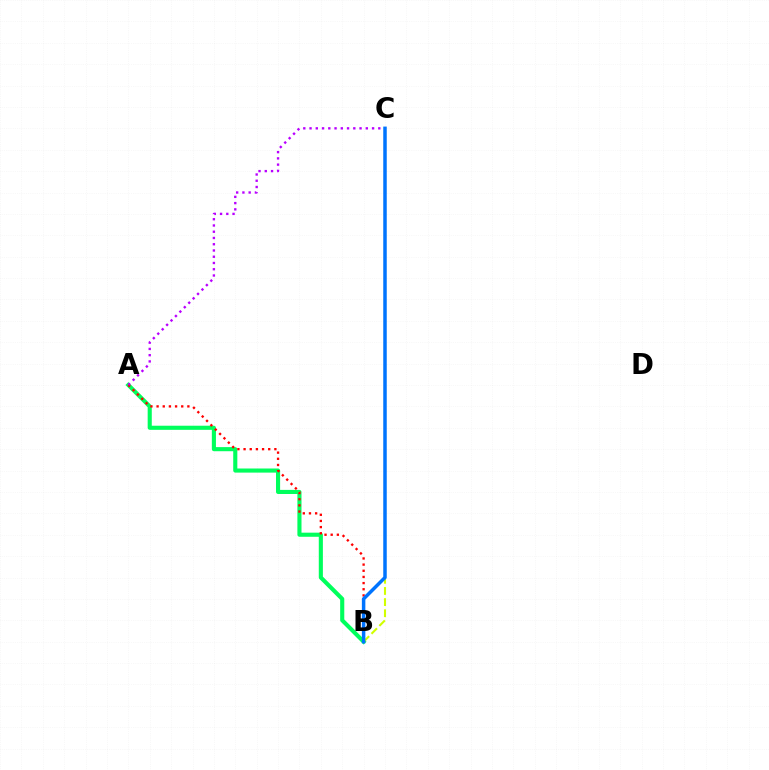{('A', 'B'): [{'color': '#00ff5c', 'line_style': 'solid', 'thickness': 2.96}, {'color': '#ff0000', 'line_style': 'dotted', 'thickness': 1.67}], ('B', 'C'): [{'color': '#d1ff00', 'line_style': 'dashed', 'thickness': 1.51}, {'color': '#0074ff', 'line_style': 'solid', 'thickness': 2.51}], ('A', 'C'): [{'color': '#b900ff', 'line_style': 'dotted', 'thickness': 1.7}]}